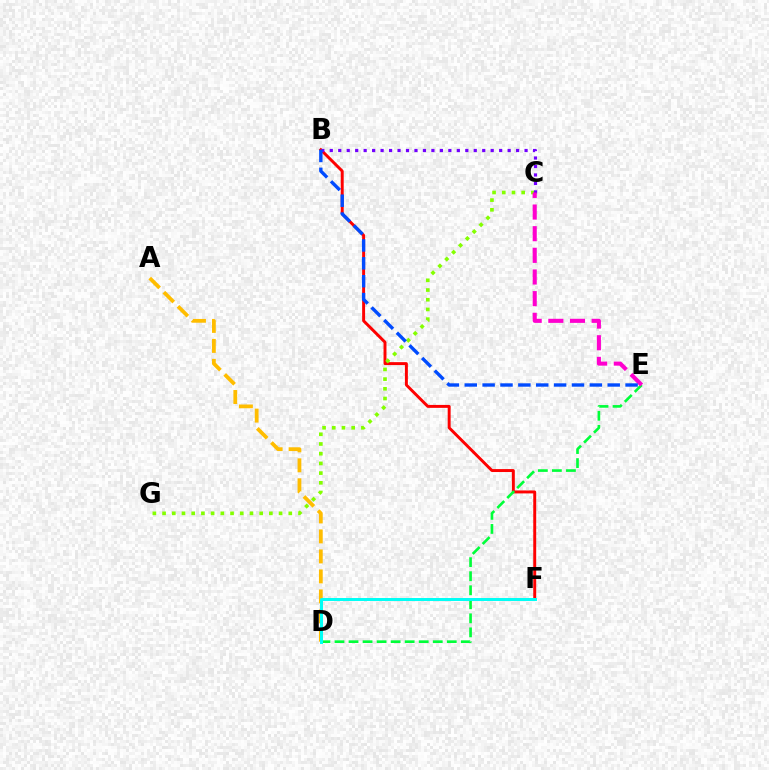{('A', 'D'): [{'color': '#ffbd00', 'line_style': 'dashed', 'thickness': 2.72}], ('B', 'F'): [{'color': '#ff0000', 'line_style': 'solid', 'thickness': 2.12}], ('C', 'G'): [{'color': '#84ff00', 'line_style': 'dotted', 'thickness': 2.64}], ('D', 'E'): [{'color': '#00ff39', 'line_style': 'dashed', 'thickness': 1.91}], ('B', 'C'): [{'color': '#7200ff', 'line_style': 'dotted', 'thickness': 2.3}], ('C', 'E'): [{'color': '#ff00cf', 'line_style': 'dashed', 'thickness': 2.94}], ('B', 'E'): [{'color': '#004bff', 'line_style': 'dashed', 'thickness': 2.43}], ('D', 'F'): [{'color': '#00fff6', 'line_style': 'solid', 'thickness': 2.14}]}